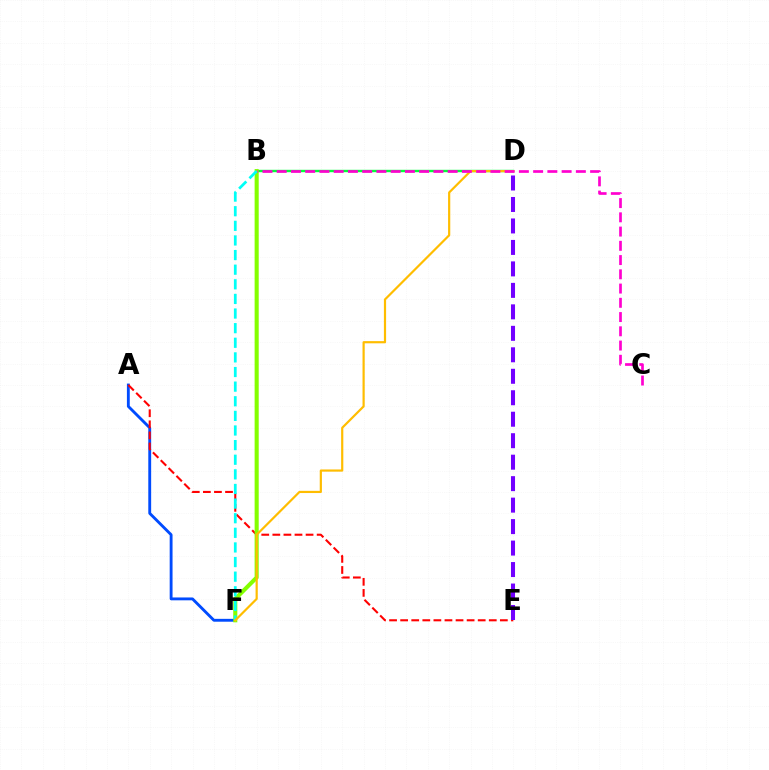{('A', 'F'): [{'color': '#004bff', 'line_style': 'solid', 'thickness': 2.06}], ('A', 'E'): [{'color': '#ff0000', 'line_style': 'dashed', 'thickness': 1.5}], ('B', 'D'): [{'color': '#00ff39', 'line_style': 'solid', 'thickness': 1.72}], ('B', 'F'): [{'color': '#84ff00', 'line_style': 'solid', 'thickness': 2.94}, {'color': '#00fff6', 'line_style': 'dashed', 'thickness': 1.99}], ('D', 'F'): [{'color': '#ffbd00', 'line_style': 'solid', 'thickness': 1.58}], ('B', 'C'): [{'color': '#ff00cf', 'line_style': 'dashed', 'thickness': 1.94}], ('D', 'E'): [{'color': '#7200ff', 'line_style': 'dashed', 'thickness': 2.92}]}